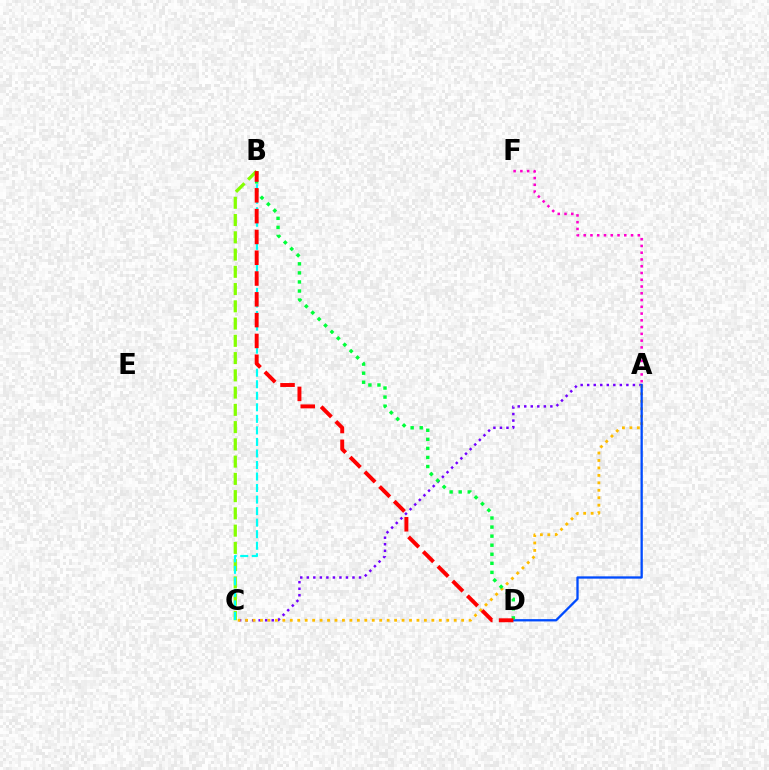{('A', 'C'): [{'color': '#7200ff', 'line_style': 'dotted', 'thickness': 1.77}, {'color': '#ffbd00', 'line_style': 'dotted', 'thickness': 2.02}], ('B', 'C'): [{'color': '#84ff00', 'line_style': 'dashed', 'thickness': 2.34}, {'color': '#00fff6', 'line_style': 'dashed', 'thickness': 1.57}], ('A', 'F'): [{'color': '#ff00cf', 'line_style': 'dotted', 'thickness': 1.84}], ('A', 'D'): [{'color': '#004bff', 'line_style': 'solid', 'thickness': 1.66}], ('B', 'D'): [{'color': '#00ff39', 'line_style': 'dotted', 'thickness': 2.46}, {'color': '#ff0000', 'line_style': 'dashed', 'thickness': 2.83}]}